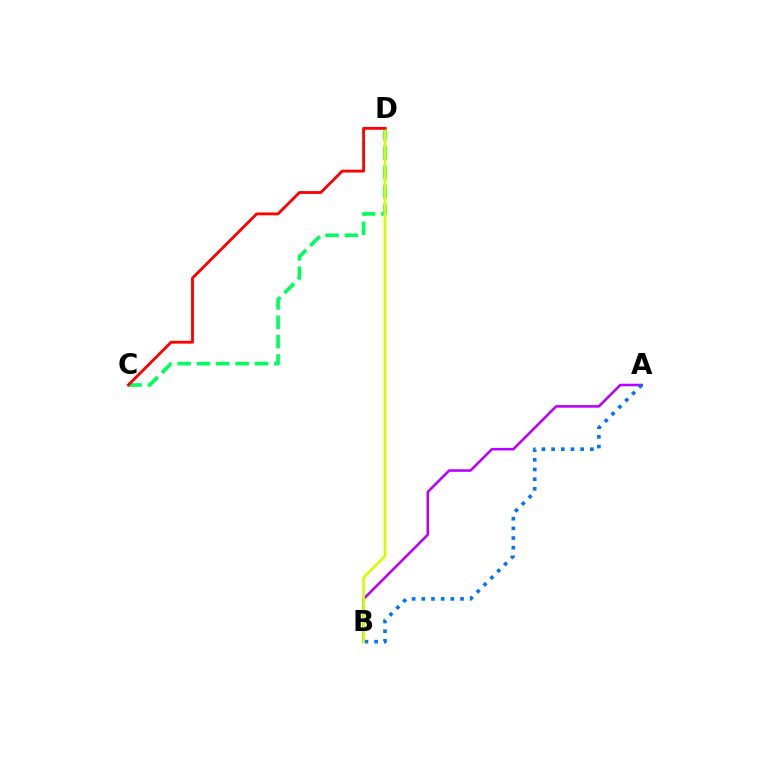{('A', 'B'): [{'color': '#b900ff', 'line_style': 'solid', 'thickness': 1.84}, {'color': '#0074ff', 'line_style': 'dotted', 'thickness': 2.63}], ('C', 'D'): [{'color': '#00ff5c', 'line_style': 'dashed', 'thickness': 2.62}, {'color': '#ff0000', 'line_style': 'solid', 'thickness': 2.04}], ('B', 'D'): [{'color': '#d1ff00', 'line_style': 'solid', 'thickness': 1.94}]}